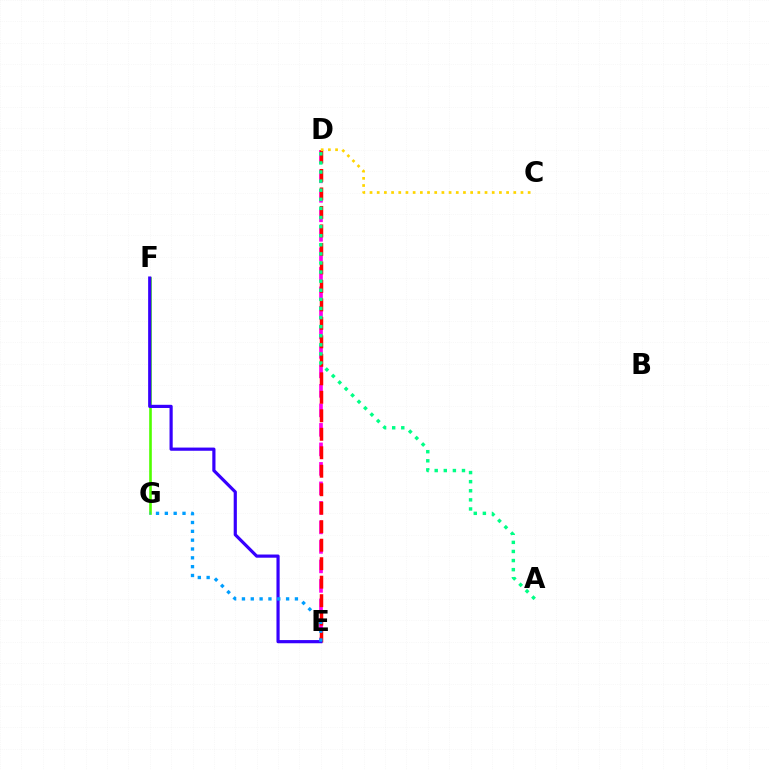{('F', 'G'): [{'color': '#4fff00', 'line_style': 'solid', 'thickness': 1.89}], ('D', 'E'): [{'color': '#ff00ed', 'line_style': 'dashed', 'thickness': 2.65}, {'color': '#ff0000', 'line_style': 'dashed', 'thickness': 2.51}], ('E', 'F'): [{'color': '#3700ff', 'line_style': 'solid', 'thickness': 2.29}], ('A', 'D'): [{'color': '#00ff86', 'line_style': 'dotted', 'thickness': 2.47}], ('E', 'G'): [{'color': '#009eff', 'line_style': 'dotted', 'thickness': 2.4}], ('C', 'D'): [{'color': '#ffd500', 'line_style': 'dotted', 'thickness': 1.95}]}